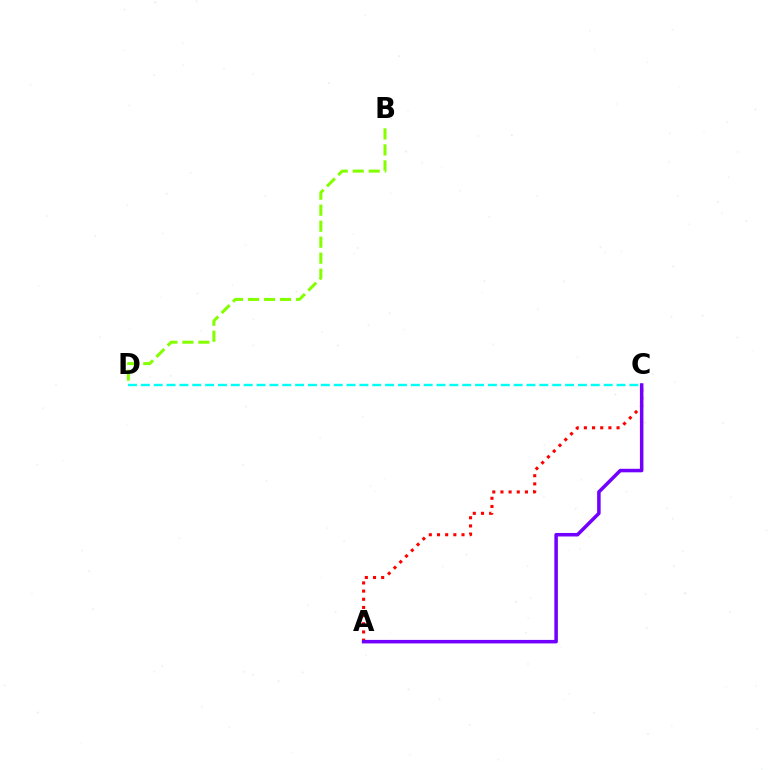{('A', 'C'): [{'color': '#ff0000', 'line_style': 'dotted', 'thickness': 2.22}, {'color': '#7200ff', 'line_style': 'solid', 'thickness': 2.53}], ('C', 'D'): [{'color': '#00fff6', 'line_style': 'dashed', 'thickness': 1.75}], ('B', 'D'): [{'color': '#84ff00', 'line_style': 'dashed', 'thickness': 2.17}]}